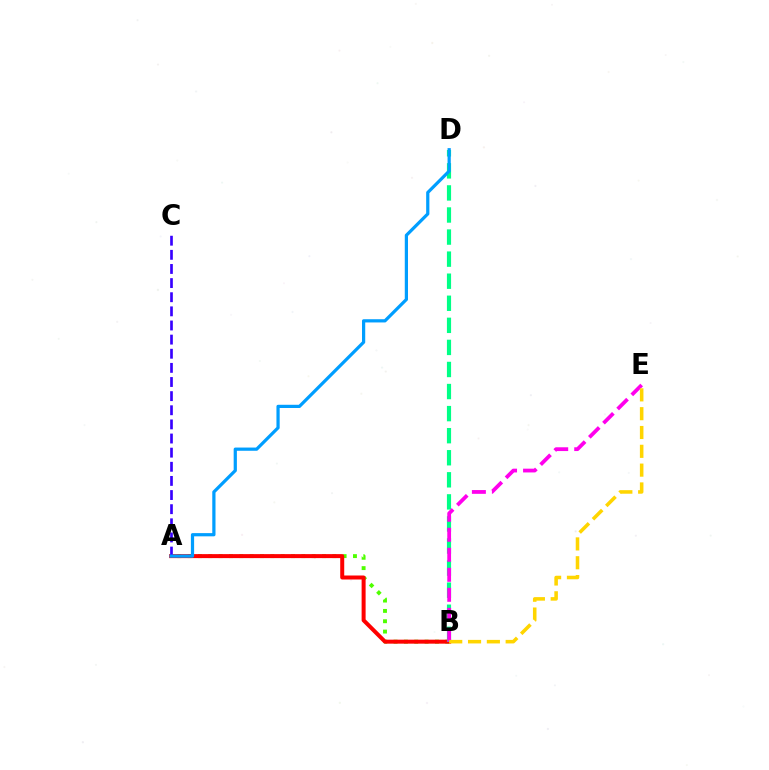{('A', 'B'): [{'color': '#4fff00', 'line_style': 'dotted', 'thickness': 2.81}, {'color': '#ff0000', 'line_style': 'solid', 'thickness': 2.88}], ('B', 'D'): [{'color': '#00ff86', 'line_style': 'dashed', 'thickness': 3.0}], ('B', 'E'): [{'color': '#ff00ed', 'line_style': 'dashed', 'thickness': 2.72}, {'color': '#ffd500', 'line_style': 'dashed', 'thickness': 2.56}], ('A', 'C'): [{'color': '#3700ff', 'line_style': 'dashed', 'thickness': 1.92}], ('A', 'D'): [{'color': '#009eff', 'line_style': 'solid', 'thickness': 2.32}]}